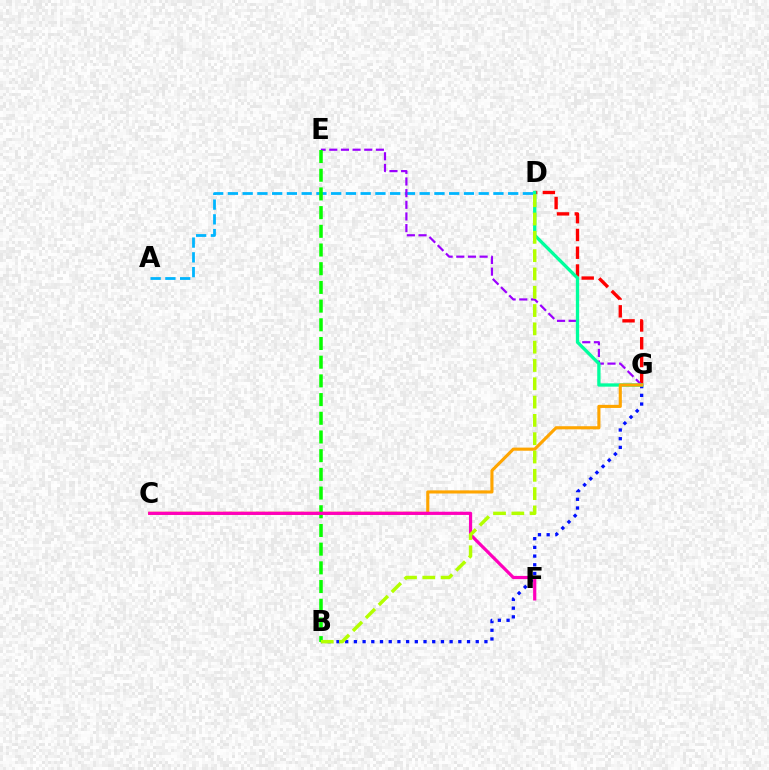{('D', 'G'): [{'color': '#ff0000', 'line_style': 'dashed', 'thickness': 2.41}, {'color': '#00ff9d', 'line_style': 'solid', 'thickness': 2.38}], ('A', 'D'): [{'color': '#00b5ff', 'line_style': 'dashed', 'thickness': 2.0}], ('E', 'G'): [{'color': '#9b00ff', 'line_style': 'dashed', 'thickness': 1.58}], ('B', 'G'): [{'color': '#0010ff', 'line_style': 'dotted', 'thickness': 2.36}], ('C', 'G'): [{'color': '#ffa500', 'line_style': 'solid', 'thickness': 2.24}], ('B', 'E'): [{'color': '#08ff00', 'line_style': 'dashed', 'thickness': 2.54}], ('C', 'F'): [{'color': '#ff00bd', 'line_style': 'solid', 'thickness': 2.31}], ('B', 'D'): [{'color': '#b3ff00', 'line_style': 'dashed', 'thickness': 2.49}]}